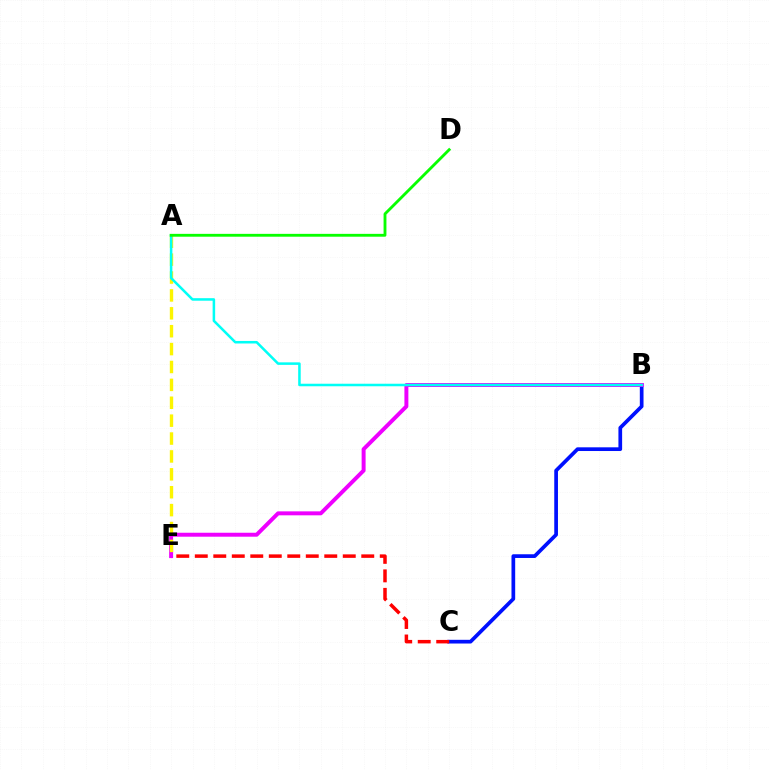{('B', 'C'): [{'color': '#0010ff', 'line_style': 'solid', 'thickness': 2.67}], ('B', 'E'): [{'color': '#ee00ff', 'line_style': 'solid', 'thickness': 2.85}], ('A', 'E'): [{'color': '#fcf500', 'line_style': 'dashed', 'thickness': 2.43}], ('C', 'E'): [{'color': '#ff0000', 'line_style': 'dashed', 'thickness': 2.51}], ('A', 'B'): [{'color': '#00fff6', 'line_style': 'solid', 'thickness': 1.82}], ('A', 'D'): [{'color': '#08ff00', 'line_style': 'solid', 'thickness': 2.05}]}